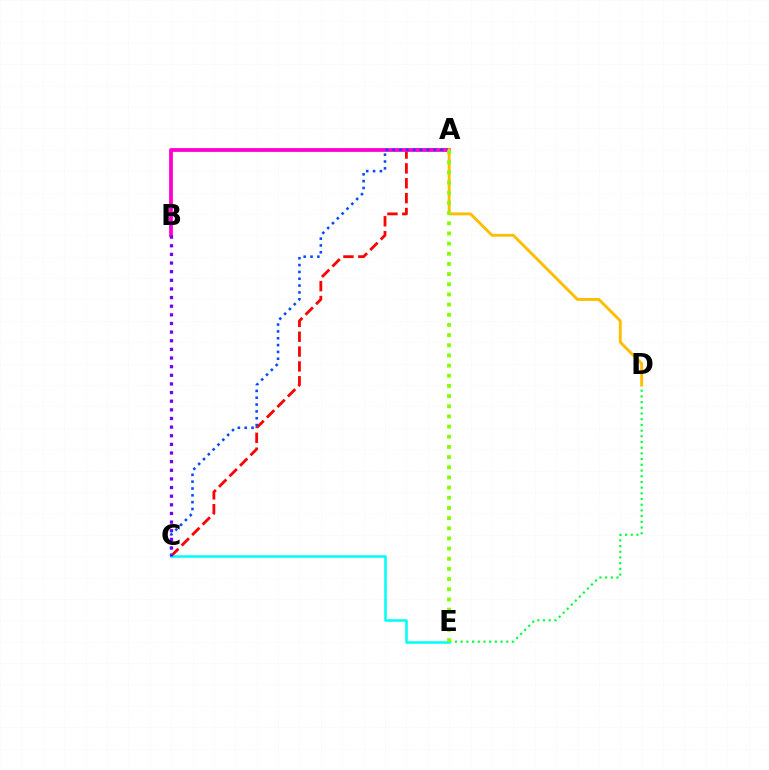{('D', 'E'): [{'color': '#00ff39', 'line_style': 'dotted', 'thickness': 1.55}], ('A', 'C'): [{'color': '#ff0000', 'line_style': 'dashed', 'thickness': 2.02}, {'color': '#004bff', 'line_style': 'dotted', 'thickness': 1.86}], ('A', 'B'): [{'color': '#ff00cf', 'line_style': 'solid', 'thickness': 2.72}], ('C', 'E'): [{'color': '#00fff6', 'line_style': 'solid', 'thickness': 1.83}], ('A', 'D'): [{'color': '#ffbd00', 'line_style': 'solid', 'thickness': 2.08}], ('B', 'C'): [{'color': '#7200ff', 'line_style': 'dotted', 'thickness': 2.35}], ('A', 'E'): [{'color': '#84ff00', 'line_style': 'dotted', 'thickness': 2.76}]}